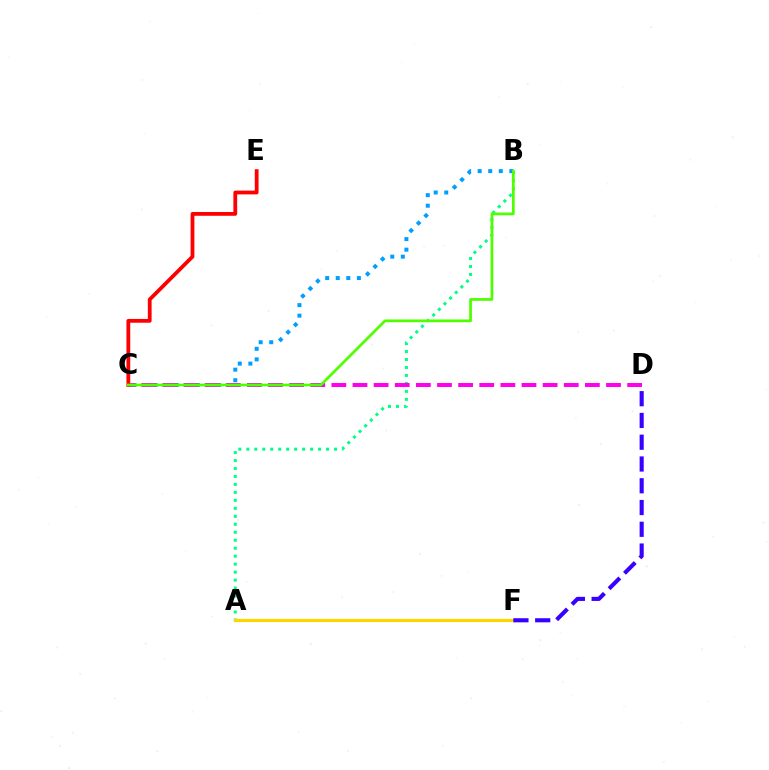{('A', 'B'): [{'color': '#00ff86', 'line_style': 'dotted', 'thickness': 2.17}], ('B', 'C'): [{'color': '#009eff', 'line_style': 'dotted', 'thickness': 2.87}, {'color': '#4fff00', 'line_style': 'solid', 'thickness': 1.97}], ('C', 'D'): [{'color': '#ff00ed', 'line_style': 'dashed', 'thickness': 2.87}], ('A', 'F'): [{'color': '#ffd500', 'line_style': 'solid', 'thickness': 2.3}], ('D', 'F'): [{'color': '#3700ff', 'line_style': 'dashed', 'thickness': 2.96}], ('C', 'E'): [{'color': '#ff0000', 'line_style': 'solid', 'thickness': 2.72}]}